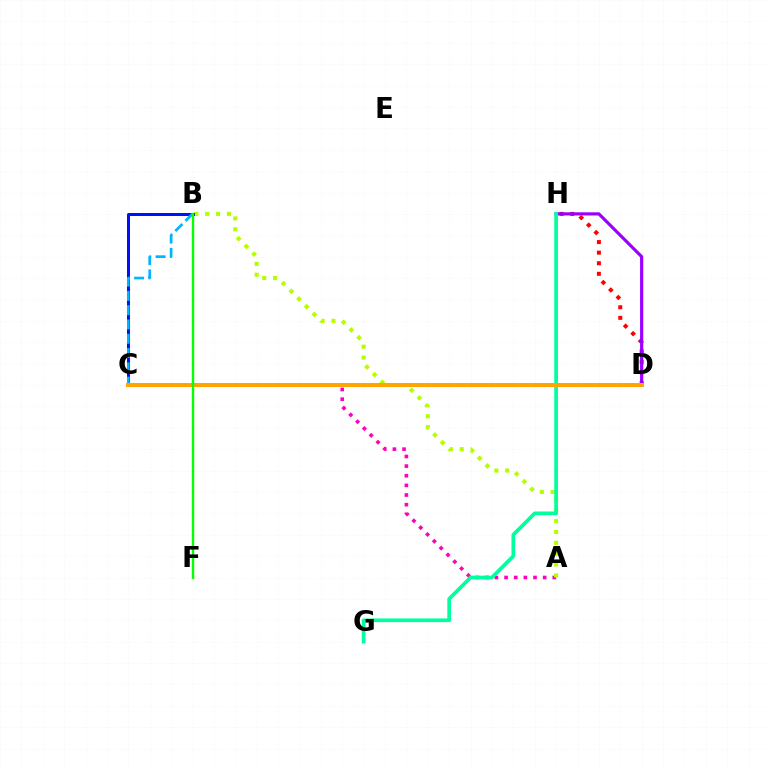{('A', 'C'): [{'color': '#ff00bd', 'line_style': 'dotted', 'thickness': 2.62}], ('D', 'H'): [{'color': '#ff0000', 'line_style': 'dotted', 'thickness': 2.87}, {'color': '#9b00ff', 'line_style': 'solid', 'thickness': 2.29}], ('A', 'B'): [{'color': '#b3ff00', 'line_style': 'dotted', 'thickness': 2.95}], ('B', 'C'): [{'color': '#0010ff', 'line_style': 'solid', 'thickness': 2.17}, {'color': '#00b5ff', 'line_style': 'dashed', 'thickness': 1.94}], ('G', 'H'): [{'color': '#00ff9d', 'line_style': 'solid', 'thickness': 2.66}], ('C', 'D'): [{'color': '#ffa500', 'line_style': 'solid', 'thickness': 2.86}], ('B', 'F'): [{'color': '#08ff00', 'line_style': 'solid', 'thickness': 1.72}]}